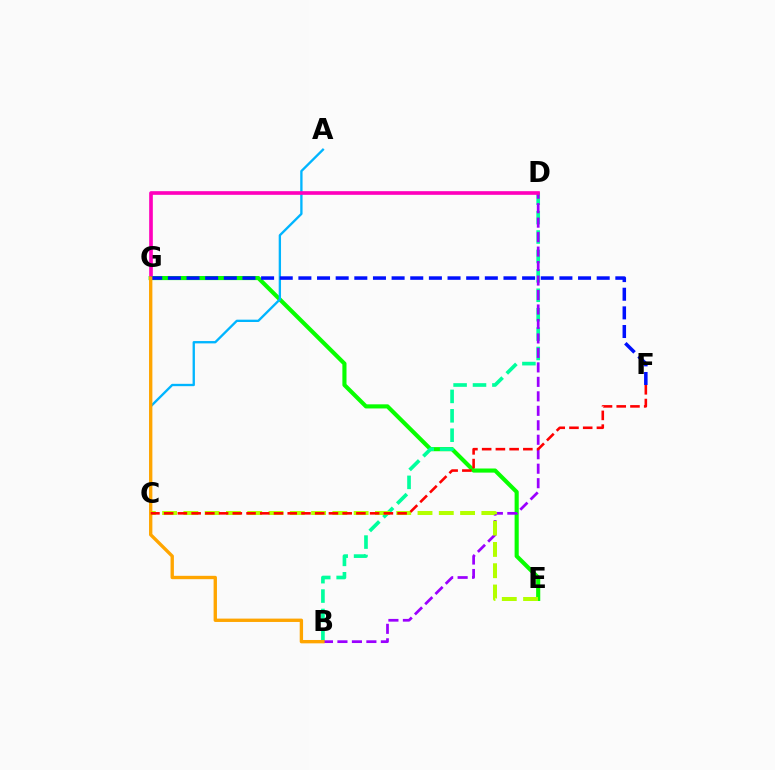{('E', 'G'): [{'color': '#08ff00', 'line_style': 'solid', 'thickness': 2.96}], ('B', 'D'): [{'color': '#00ff9d', 'line_style': 'dashed', 'thickness': 2.64}, {'color': '#9b00ff', 'line_style': 'dashed', 'thickness': 1.97}], ('A', 'C'): [{'color': '#00b5ff', 'line_style': 'solid', 'thickness': 1.68}], ('D', 'G'): [{'color': '#ff00bd', 'line_style': 'solid', 'thickness': 2.63}], ('C', 'E'): [{'color': '#b3ff00', 'line_style': 'dashed', 'thickness': 2.89}], ('F', 'G'): [{'color': '#0010ff', 'line_style': 'dashed', 'thickness': 2.53}], ('B', 'G'): [{'color': '#ffa500', 'line_style': 'solid', 'thickness': 2.42}], ('C', 'F'): [{'color': '#ff0000', 'line_style': 'dashed', 'thickness': 1.87}]}